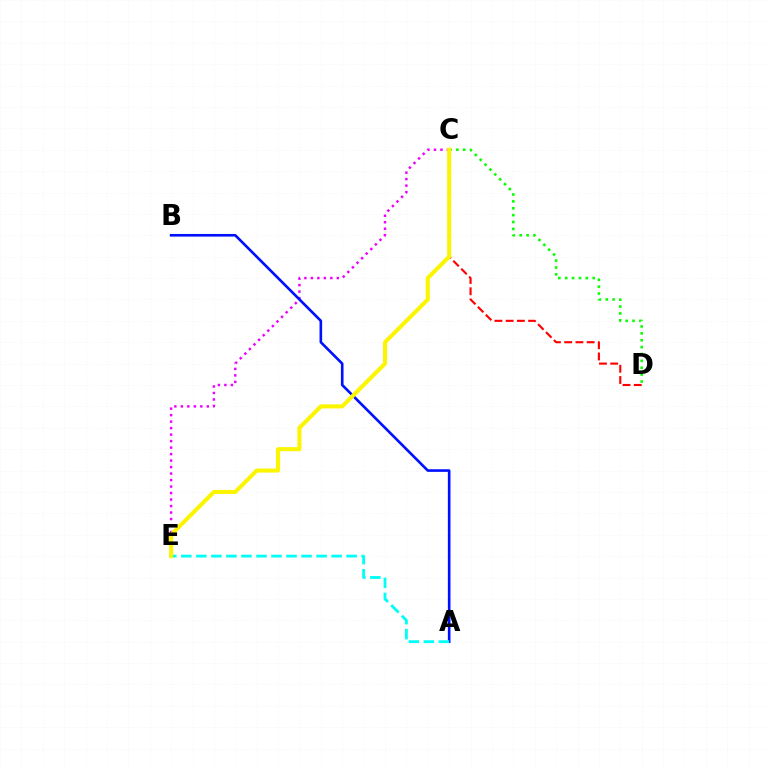{('C', 'D'): [{'color': '#ff0000', 'line_style': 'dashed', 'thickness': 1.53}, {'color': '#08ff00', 'line_style': 'dotted', 'thickness': 1.87}], ('C', 'E'): [{'color': '#ee00ff', 'line_style': 'dotted', 'thickness': 1.76}, {'color': '#fcf500', 'line_style': 'solid', 'thickness': 2.93}], ('A', 'B'): [{'color': '#0010ff', 'line_style': 'solid', 'thickness': 1.89}], ('A', 'E'): [{'color': '#00fff6', 'line_style': 'dashed', 'thickness': 2.04}]}